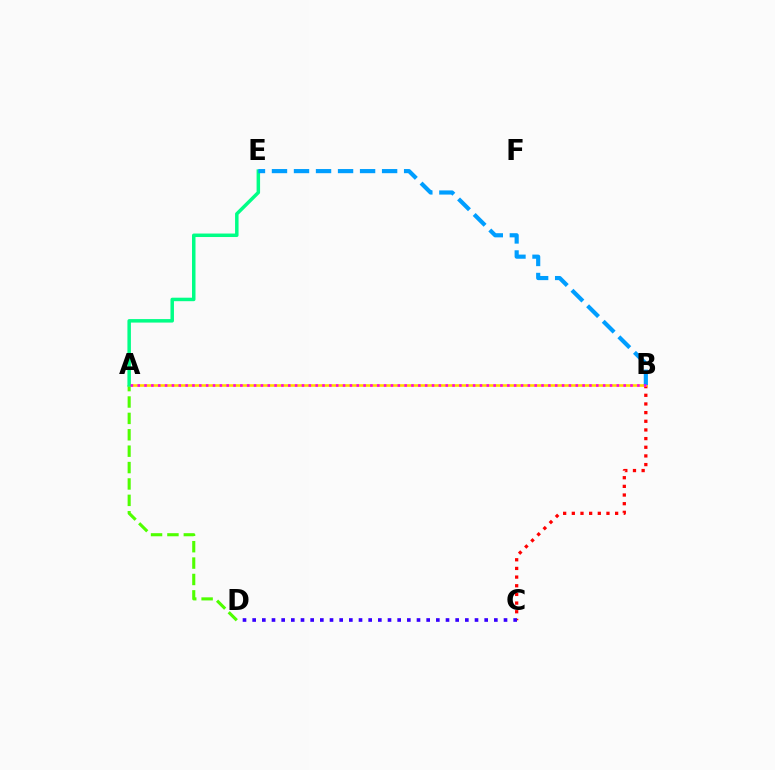{('B', 'C'): [{'color': '#ff0000', 'line_style': 'dotted', 'thickness': 2.35}], ('A', 'D'): [{'color': '#4fff00', 'line_style': 'dashed', 'thickness': 2.23}], ('A', 'B'): [{'color': '#ffd500', 'line_style': 'solid', 'thickness': 1.88}, {'color': '#ff00ed', 'line_style': 'dotted', 'thickness': 1.86}], ('A', 'E'): [{'color': '#00ff86', 'line_style': 'solid', 'thickness': 2.51}], ('B', 'E'): [{'color': '#009eff', 'line_style': 'dashed', 'thickness': 2.99}], ('C', 'D'): [{'color': '#3700ff', 'line_style': 'dotted', 'thickness': 2.63}]}